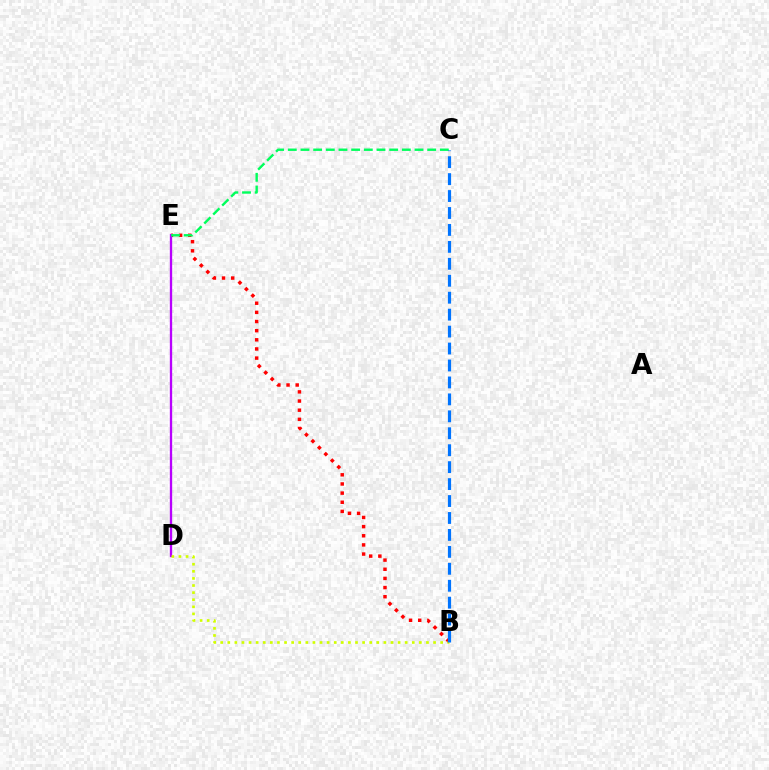{('B', 'E'): [{'color': '#ff0000', 'line_style': 'dotted', 'thickness': 2.49}], ('D', 'E'): [{'color': '#b900ff', 'line_style': 'solid', 'thickness': 1.67}], ('C', 'E'): [{'color': '#00ff5c', 'line_style': 'dashed', 'thickness': 1.72}], ('B', 'D'): [{'color': '#d1ff00', 'line_style': 'dotted', 'thickness': 1.93}], ('B', 'C'): [{'color': '#0074ff', 'line_style': 'dashed', 'thickness': 2.3}]}